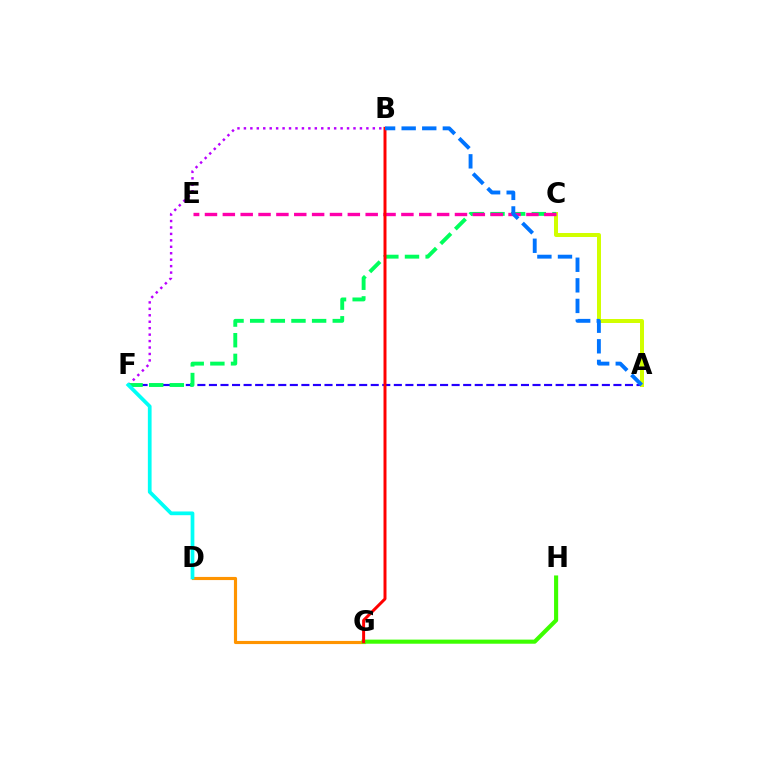{('B', 'F'): [{'color': '#b900ff', 'line_style': 'dotted', 'thickness': 1.75}], ('A', 'F'): [{'color': '#2500ff', 'line_style': 'dashed', 'thickness': 1.57}], ('D', 'G'): [{'color': '#ff9400', 'line_style': 'solid', 'thickness': 2.26}], ('A', 'C'): [{'color': '#d1ff00', 'line_style': 'solid', 'thickness': 2.88}], ('C', 'F'): [{'color': '#00ff5c', 'line_style': 'dashed', 'thickness': 2.8}], ('G', 'H'): [{'color': '#3dff00', 'line_style': 'solid', 'thickness': 2.96}], ('C', 'E'): [{'color': '#ff00ac', 'line_style': 'dashed', 'thickness': 2.43}], ('D', 'F'): [{'color': '#00fff6', 'line_style': 'solid', 'thickness': 2.68}], ('B', 'G'): [{'color': '#ff0000', 'line_style': 'solid', 'thickness': 2.14}], ('A', 'B'): [{'color': '#0074ff', 'line_style': 'dashed', 'thickness': 2.8}]}